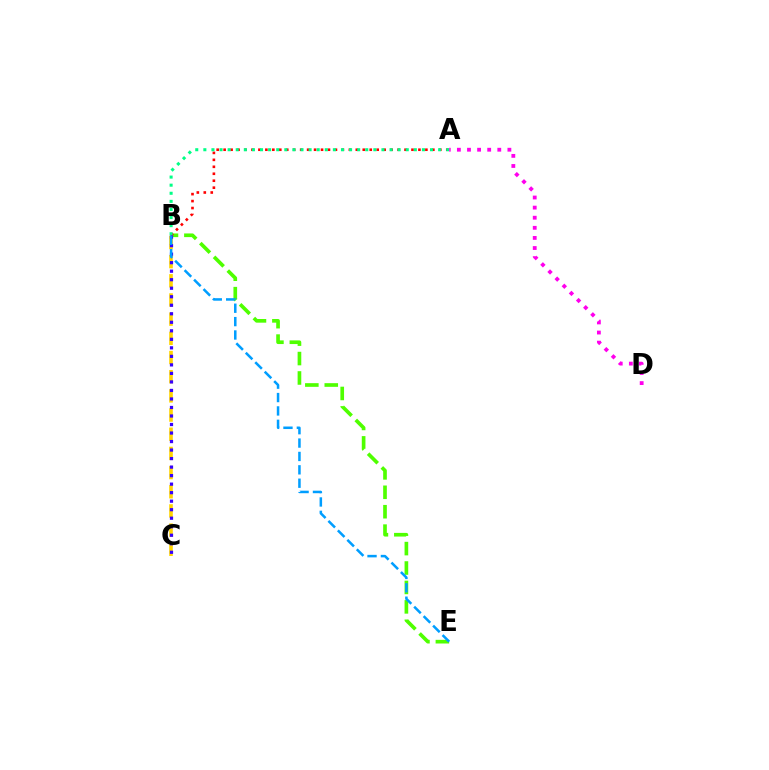{('B', 'E'): [{'color': '#4fff00', 'line_style': 'dashed', 'thickness': 2.64}, {'color': '#009eff', 'line_style': 'dashed', 'thickness': 1.82}], ('B', 'C'): [{'color': '#ffd500', 'line_style': 'dashed', 'thickness': 2.61}, {'color': '#3700ff', 'line_style': 'dotted', 'thickness': 2.31}], ('A', 'B'): [{'color': '#ff0000', 'line_style': 'dotted', 'thickness': 1.89}, {'color': '#00ff86', 'line_style': 'dotted', 'thickness': 2.2}], ('A', 'D'): [{'color': '#ff00ed', 'line_style': 'dotted', 'thickness': 2.74}]}